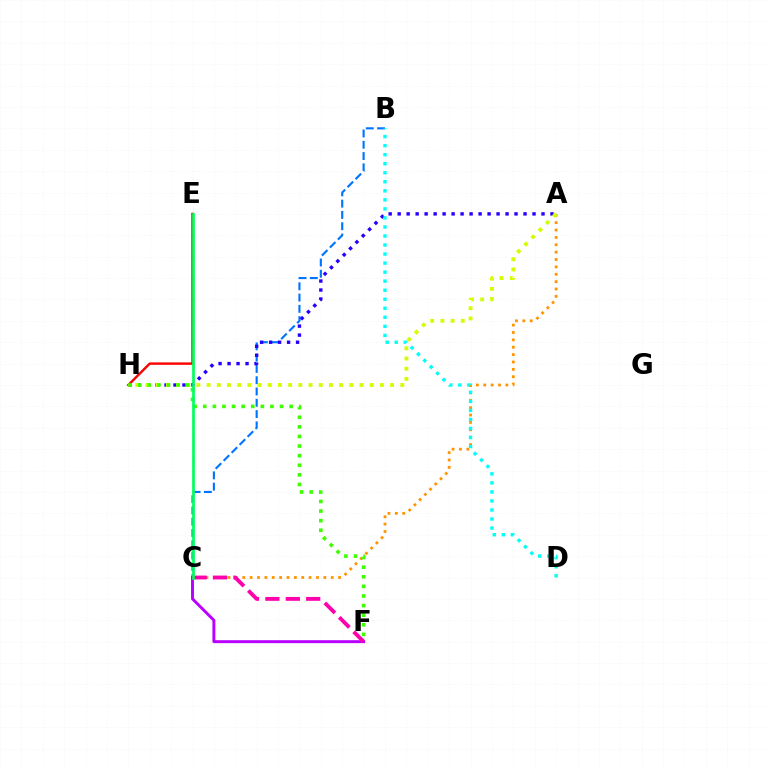{('B', 'C'): [{'color': '#0074ff', 'line_style': 'dashed', 'thickness': 1.53}], ('A', 'H'): [{'color': '#2500ff', 'line_style': 'dotted', 'thickness': 2.44}, {'color': '#d1ff00', 'line_style': 'dotted', 'thickness': 2.77}], ('E', 'H'): [{'color': '#ff0000', 'line_style': 'solid', 'thickness': 1.73}], ('A', 'C'): [{'color': '#ff9400', 'line_style': 'dotted', 'thickness': 2.0}], ('B', 'D'): [{'color': '#00fff6', 'line_style': 'dotted', 'thickness': 2.45}], ('C', 'F'): [{'color': '#b900ff', 'line_style': 'solid', 'thickness': 2.11}, {'color': '#ff00ac', 'line_style': 'dashed', 'thickness': 2.77}], ('F', 'H'): [{'color': '#3dff00', 'line_style': 'dotted', 'thickness': 2.61}], ('C', 'E'): [{'color': '#00ff5c', 'line_style': 'solid', 'thickness': 1.95}]}